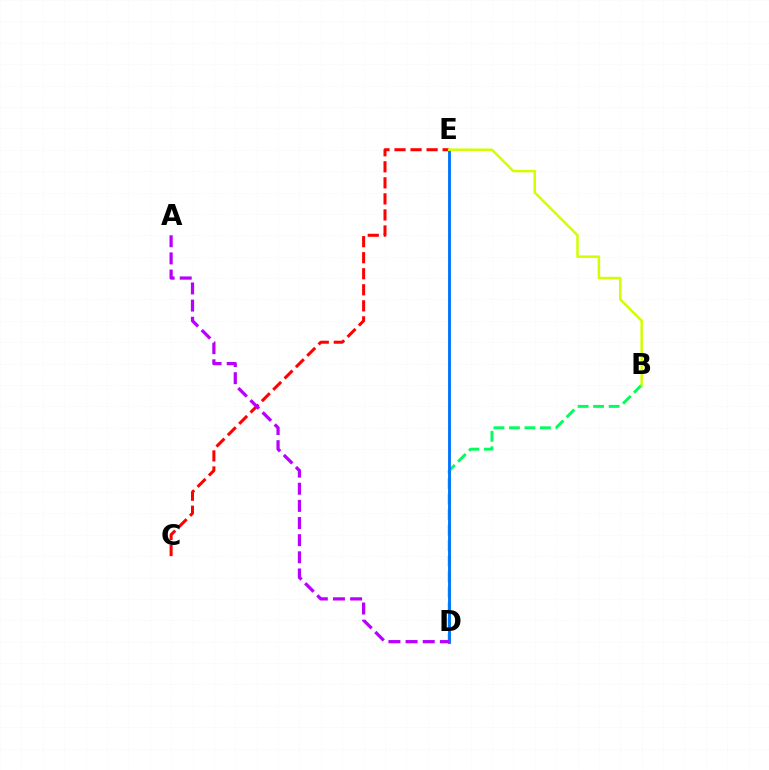{('C', 'E'): [{'color': '#ff0000', 'line_style': 'dashed', 'thickness': 2.18}], ('B', 'D'): [{'color': '#00ff5c', 'line_style': 'dashed', 'thickness': 2.11}], ('D', 'E'): [{'color': '#0074ff', 'line_style': 'solid', 'thickness': 2.06}], ('B', 'E'): [{'color': '#d1ff00', 'line_style': 'solid', 'thickness': 1.8}], ('A', 'D'): [{'color': '#b900ff', 'line_style': 'dashed', 'thickness': 2.33}]}